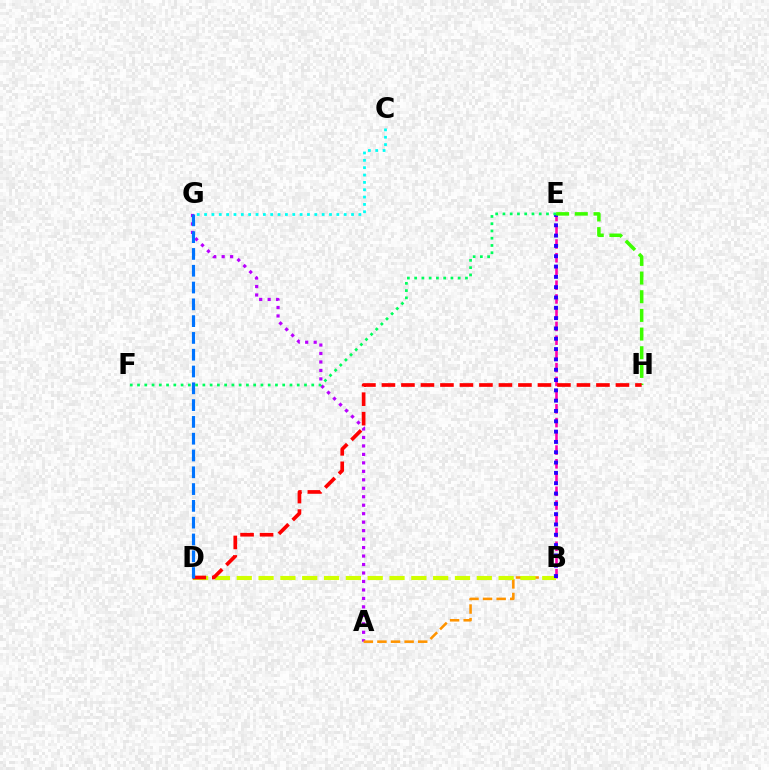{('A', 'G'): [{'color': '#b900ff', 'line_style': 'dotted', 'thickness': 2.3}], ('B', 'E'): [{'color': '#ff00ac', 'line_style': 'dashed', 'thickness': 1.87}, {'color': '#2500ff', 'line_style': 'dotted', 'thickness': 2.8}], ('C', 'G'): [{'color': '#00fff6', 'line_style': 'dotted', 'thickness': 2.0}], ('A', 'B'): [{'color': '#ff9400', 'line_style': 'dashed', 'thickness': 1.85}], ('B', 'D'): [{'color': '#d1ff00', 'line_style': 'dashed', 'thickness': 2.96}], ('E', 'F'): [{'color': '#00ff5c', 'line_style': 'dotted', 'thickness': 1.97}], ('E', 'H'): [{'color': '#3dff00', 'line_style': 'dashed', 'thickness': 2.54}], ('D', 'H'): [{'color': '#ff0000', 'line_style': 'dashed', 'thickness': 2.65}], ('D', 'G'): [{'color': '#0074ff', 'line_style': 'dashed', 'thickness': 2.28}]}